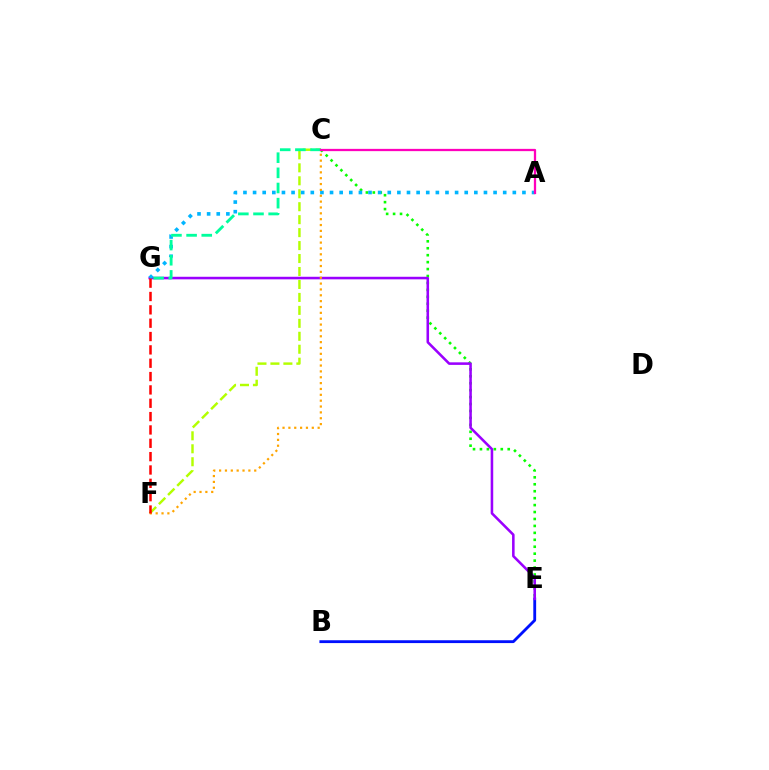{('C', 'E'): [{'color': '#08ff00', 'line_style': 'dotted', 'thickness': 1.89}], ('C', 'F'): [{'color': '#b3ff00', 'line_style': 'dashed', 'thickness': 1.76}, {'color': '#ffa500', 'line_style': 'dotted', 'thickness': 1.59}], ('B', 'E'): [{'color': '#0010ff', 'line_style': 'solid', 'thickness': 2.04}], ('E', 'G'): [{'color': '#9b00ff', 'line_style': 'solid', 'thickness': 1.84}], ('A', 'G'): [{'color': '#00b5ff', 'line_style': 'dotted', 'thickness': 2.61}], ('C', 'G'): [{'color': '#00ff9d', 'line_style': 'dashed', 'thickness': 2.06}], ('A', 'C'): [{'color': '#ff00bd', 'line_style': 'solid', 'thickness': 1.64}], ('F', 'G'): [{'color': '#ff0000', 'line_style': 'dashed', 'thickness': 1.81}]}